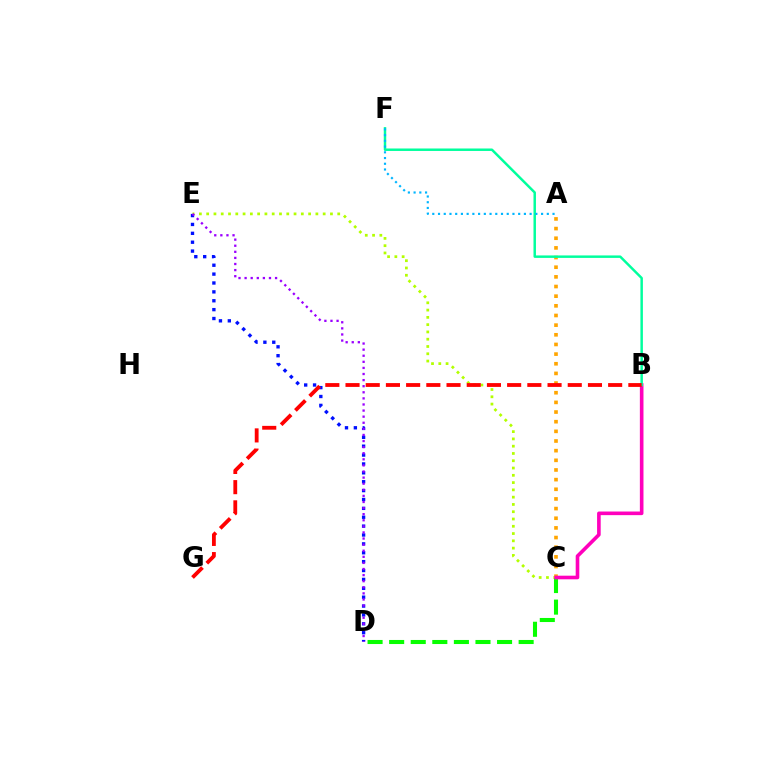{('C', 'E'): [{'color': '#b3ff00', 'line_style': 'dotted', 'thickness': 1.98}], ('C', 'D'): [{'color': '#08ff00', 'line_style': 'dashed', 'thickness': 2.93}], ('A', 'C'): [{'color': '#ffa500', 'line_style': 'dotted', 'thickness': 2.62}], ('B', 'C'): [{'color': '#ff00bd', 'line_style': 'solid', 'thickness': 2.6}], ('B', 'F'): [{'color': '#00ff9d', 'line_style': 'solid', 'thickness': 1.78}], ('A', 'F'): [{'color': '#00b5ff', 'line_style': 'dotted', 'thickness': 1.56}], ('D', 'E'): [{'color': '#0010ff', 'line_style': 'dotted', 'thickness': 2.41}, {'color': '#9b00ff', 'line_style': 'dotted', 'thickness': 1.66}], ('B', 'G'): [{'color': '#ff0000', 'line_style': 'dashed', 'thickness': 2.74}]}